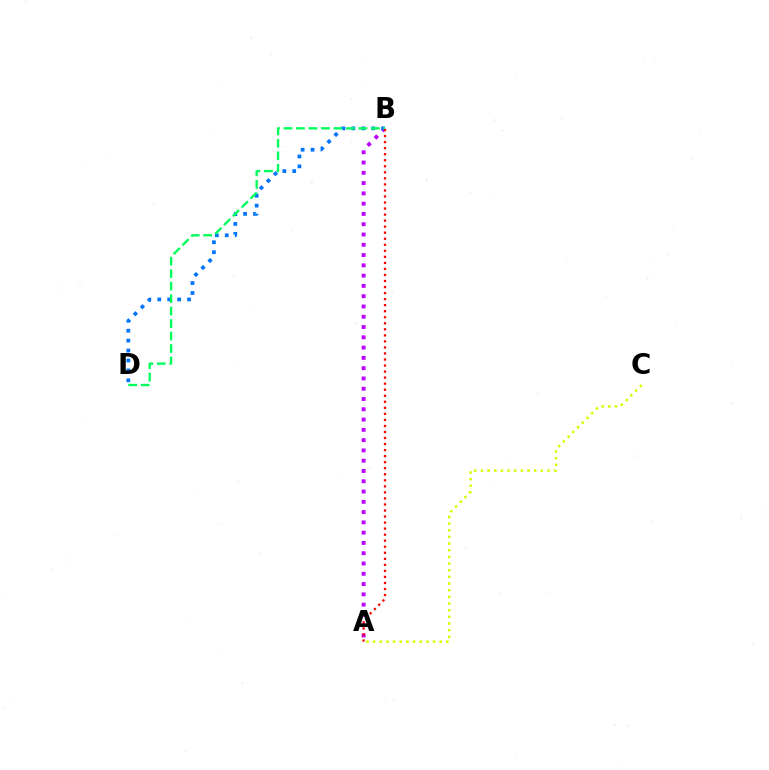{('A', 'B'): [{'color': '#b900ff', 'line_style': 'dotted', 'thickness': 2.79}, {'color': '#ff0000', 'line_style': 'dotted', 'thickness': 1.64}], ('B', 'D'): [{'color': '#0074ff', 'line_style': 'dotted', 'thickness': 2.7}, {'color': '#00ff5c', 'line_style': 'dashed', 'thickness': 1.7}], ('A', 'C'): [{'color': '#d1ff00', 'line_style': 'dotted', 'thickness': 1.81}]}